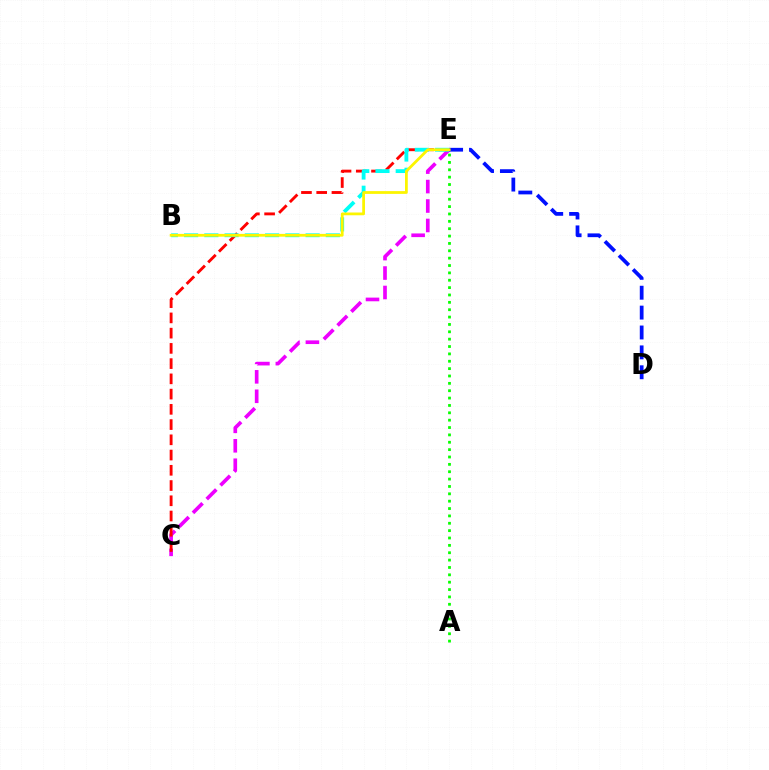{('C', 'E'): [{'color': '#ee00ff', 'line_style': 'dashed', 'thickness': 2.64}, {'color': '#ff0000', 'line_style': 'dashed', 'thickness': 2.07}], ('A', 'E'): [{'color': '#08ff00', 'line_style': 'dotted', 'thickness': 2.0}], ('B', 'E'): [{'color': '#00fff6', 'line_style': 'dashed', 'thickness': 2.75}, {'color': '#fcf500', 'line_style': 'solid', 'thickness': 2.0}], ('D', 'E'): [{'color': '#0010ff', 'line_style': 'dashed', 'thickness': 2.7}]}